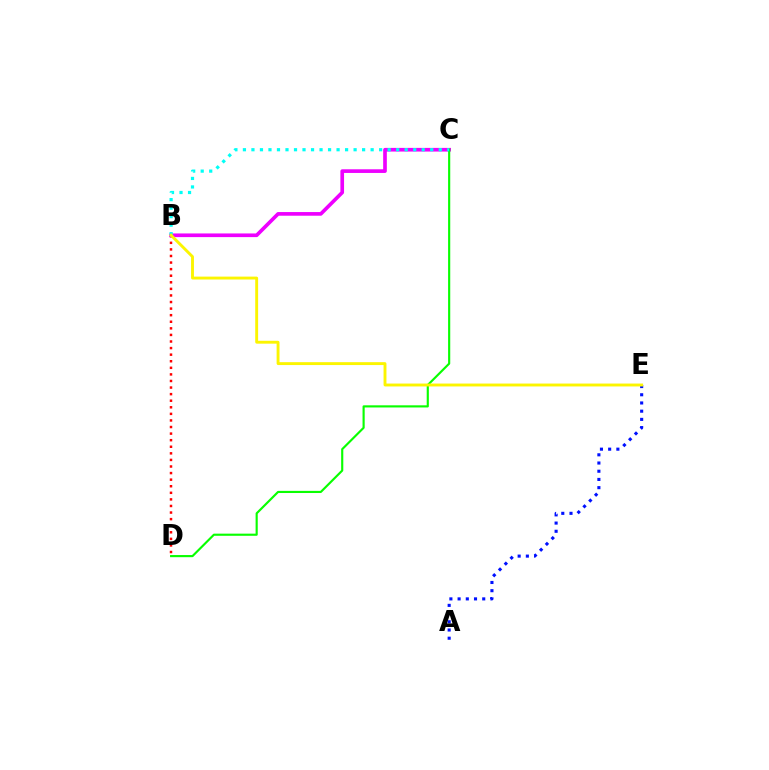{('B', 'D'): [{'color': '#ff0000', 'line_style': 'dotted', 'thickness': 1.79}], ('B', 'C'): [{'color': '#ee00ff', 'line_style': 'solid', 'thickness': 2.64}, {'color': '#00fff6', 'line_style': 'dotted', 'thickness': 2.31}], ('C', 'D'): [{'color': '#08ff00', 'line_style': 'solid', 'thickness': 1.54}], ('A', 'E'): [{'color': '#0010ff', 'line_style': 'dotted', 'thickness': 2.23}], ('B', 'E'): [{'color': '#fcf500', 'line_style': 'solid', 'thickness': 2.08}]}